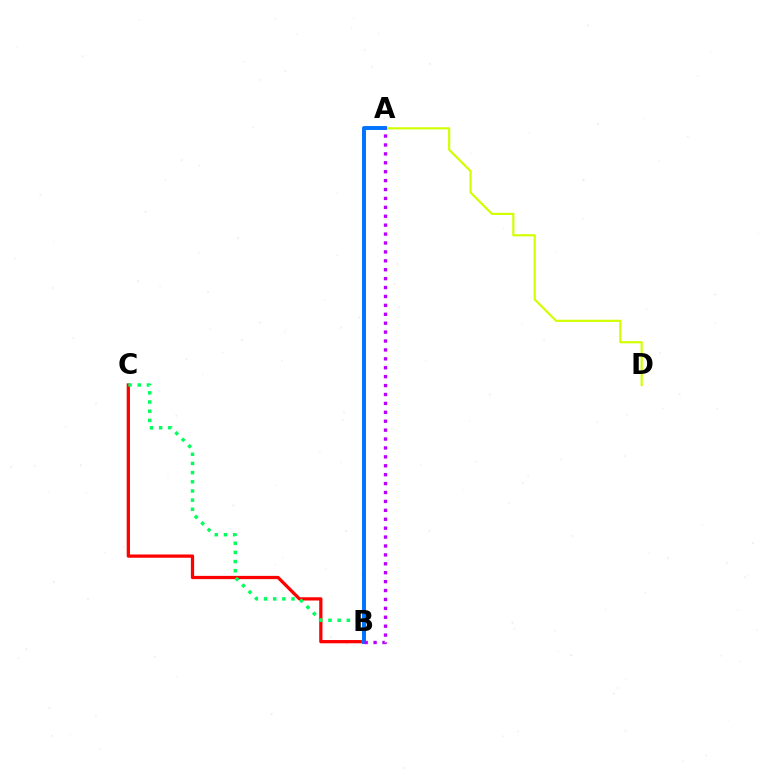{('B', 'C'): [{'color': '#ff0000', 'line_style': 'solid', 'thickness': 2.35}, {'color': '#00ff5c', 'line_style': 'dotted', 'thickness': 2.49}], ('A', 'D'): [{'color': '#d1ff00', 'line_style': 'solid', 'thickness': 1.57}], ('A', 'B'): [{'color': '#0074ff', 'line_style': 'solid', 'thickness': 2.83}, {'color': '#b900ff', 'line_style': 'dotted', 'thickness': 2.42}]}